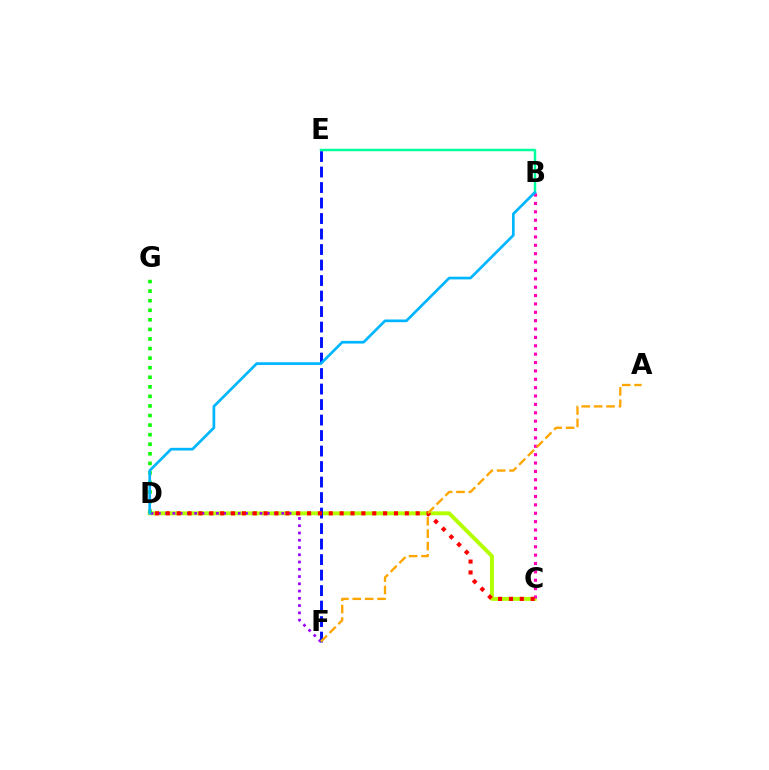{('C', 'D'): [{'color': '#b3ff00', 'line_style': 'solid', 'thickness': 2.85}, {'color': '#ff0000', 'line_style': 'dotted', 'thickness': 2.95}], ('D', 'F'): [{'color': '#9b00ff', 'line_style': 'dotted', 'thickness': 1.97}], ('E', 'F'): [{'color': '#0010ff', 'line_style': 'dashed', 'thickness': 2.11}], ('D', 'G'): [{'color': '#08ff00', 'line_style': 'dotted', 'thickness': 2.6}], ('B', 'E'): [{'color': '#00ff9d', 'line_style': 'solid', 'thickness': 1.78}], ('B', 'C'): [{'color': '#ff00bd', 'line_style': 'dotted', 'thickness': 2.27}], ('B', 'D'): [{'color': '#00b5ff', 'line_style': 'solid', 'thickness': 1.94}], ('A', 'F'): [{'color': '#ffa500', 'line_style': 'dashed', 'thickness': 1.68}]}